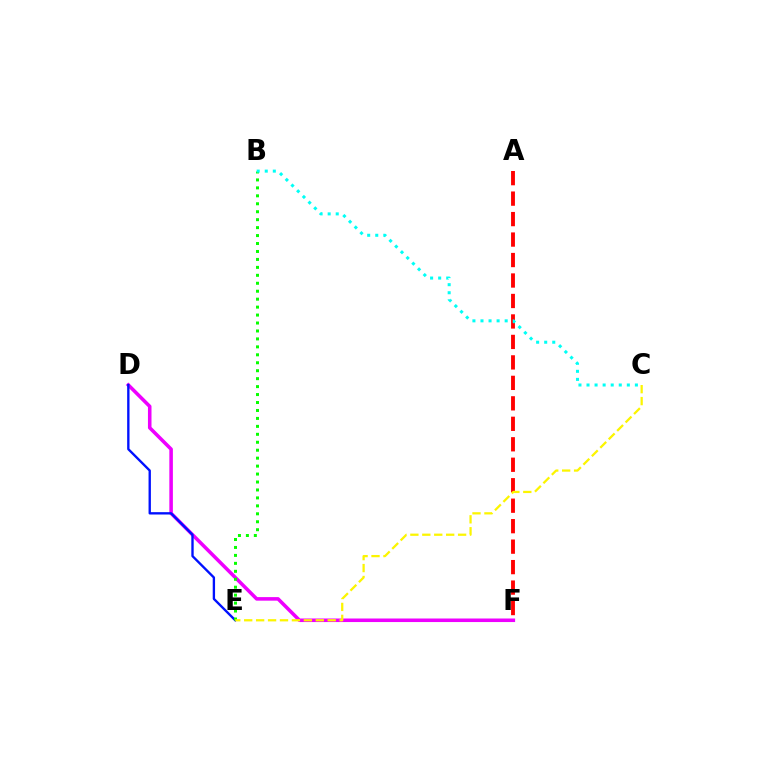{('D', 'F'): [{'color': '#ee00ff', 'line_style': 'solid', 'thickness': 2.56}], ('A', 'F'): [{'color': '#ff0000', 'line_style': 'dashed', 'thickness': 2.78}], ('D', 'E'): [{'color': '#0010ff', 'line_style': 'solid', 'thickness': 1.69}], ('B', 'E'): [{'color': '#08ff00', 'line_style': 'dotted', 'thickness': 2.16}], ('B', 'C'): [{'color': '#00fff6', 'line_style': 'dotted', 'thickness': 2.19}], ('C', 'E'): [{'color': '#fcf500', 'line_style': 'dashed', 'thickness': 1.62}]}